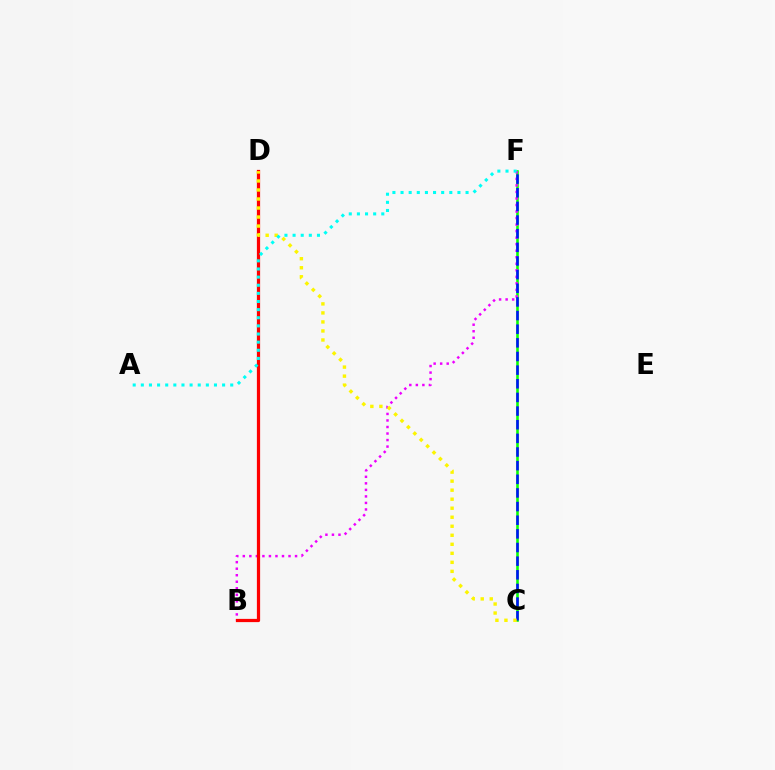{('C', 'F'): [{'color': '#08ff00', 'line_style': 'solid', 'thickness': 1.86}, {'color': '#0010ff', 'line_style': 'dashed', 'thickness': 1.85}], ('B', 'F'): [{'color': '#ee00ff', 'line_style': 'dotted', 'thickness': 1.77}], ('B', 'D'): [{'color': '#ff0000', 'line_style': 'solid', 'thickness': 2.33}], ('C', 'D'): [{'color': '#fcf500', 'line_style': 'dotted', 'thickness': 2.45}], ('A', 'F'): [{'color': '#00fff6', 'line_style': 'dotted', 'thickness': 2.21}]}